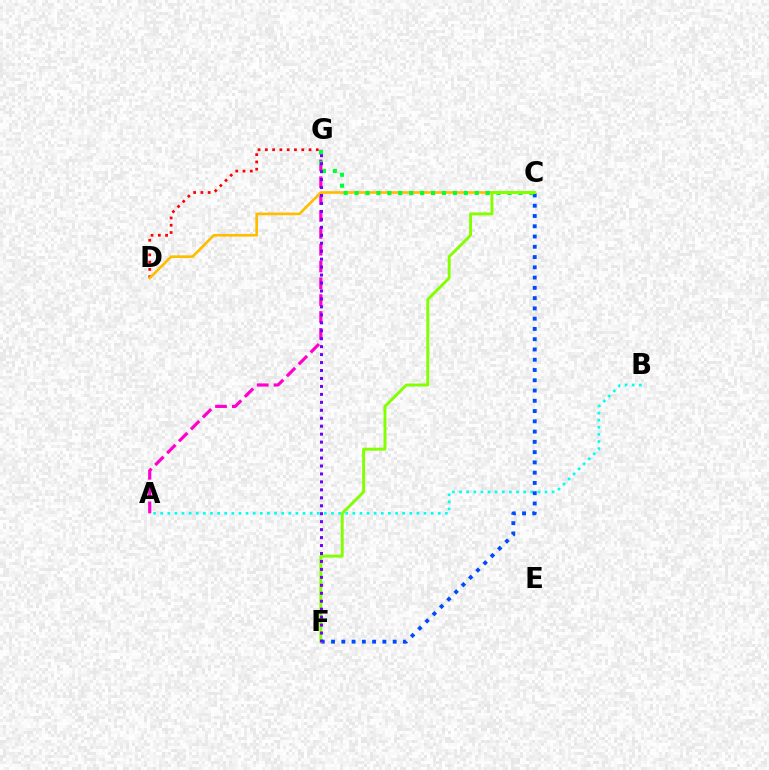{('A', 'B'): [{'color': '#00fff6', 'line_style': 'dotted', 'thickness': 1.93}], ('D', 'G'): [{'color': '#ff0000', 'line_style': 'dotted', 'thickness': 1.98}], ('A', 'G'): [{'color': '#ff00cf', 'line_style': 'dashed', 'thickness': 2.29}], ('C', 'F'): [{'color': '#004bff', 'line_style': 'dotted', 'thickness': 2.79}, {'color': '#84ff00', 'line_style': 'solid', 'thickness': 2.1}], ('C', 'D'): [{'color': '#ffbd00', 'line_style': 'solid', 'thickness': 1.91}], ('C', 'G'): [{'color': '#00ff39', 'line_style': 'dotted', 'thickness': 2.97}], ('F', 'G'): [{'color': '#7200ff', 'line_style': 'dotted', 'thickness': 2.16}]}